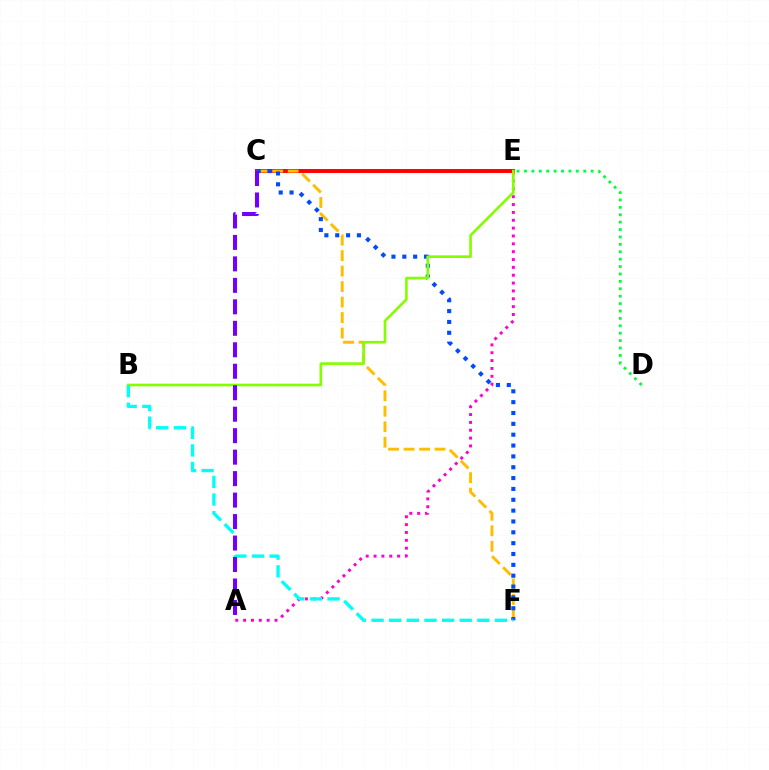{('A', 'E'): [{'color': '#ff00cf', 'line_style': 'dotted', 'thickness': 2.13}], ('C', 'E'): [{'color': '#ff0000', 'line_style': 'solid', 'thickness': 2.83}], ('C', 'F'): [{'color': '#ffbd00', 'line_style': 'dashed', 'thickness': 2.1}, {'color': '#004bff', 'line_style': 'dotted', 'thickness': 2.95}], ('B', 'E'): [{'color': '#84ff00', 'line_style': 'solid', 'thickness': 1.91}], ('B', 'F'): [{'color': '#00fff6', 'line_style': 'dashed', 'thickness': 2.4}], ('A', 'C'): [{'color': '#7200ff', 'line_style': 'dashed', 'thickness': 2.92}], ('D', 'E'): [{'color': '#00ff39', 'line_style': 'dotted', 'thickness': 2.01}]}